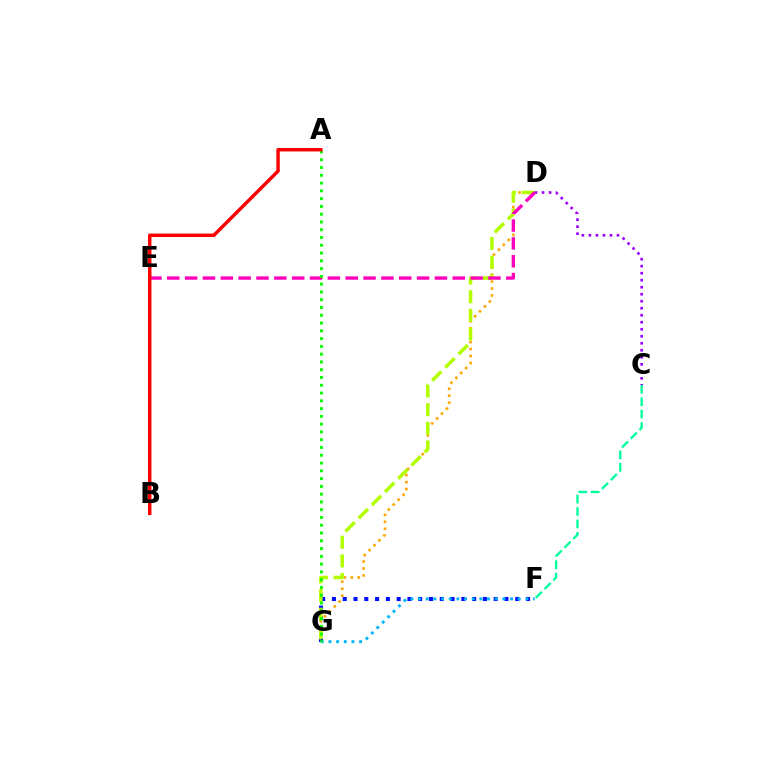{('D', 'G'): [{'color': '#ffa500', 'line_style': 'dotted', 'thickness': 1.89}, {'color': '#b3ff00', 'line_style': 'dashed', 'thickness': 2.54}], ('F', 'G'): [{'color': '#0010ff', 'line_style': 'dotted', 'thickness': 2.93}, {'color': '#00b5ff', 'line_style': 'dotted', 'thickness': 2.08}], ('C', 'F'): [{'color': '#00ff9d', 'line_style': 'dashed', 'thickness': 1.69}], ('C', 'D'): [{'color': '#9b00ff', 'line_style': 'dotted', 'thickness': 1.9}], ('D', 'E'): [{'color': '#ff00bd', 'line_style': 'dashed', 'thickness': 2.42}], ('A', 'G'): [{'color': '#08ff00', 'line_style': 'dotted', 'thickness': 2.11}], ('A', 'B'): [{'color': '#ff0000', 'line_style': 'solid', 'thickness': 2.48}]}